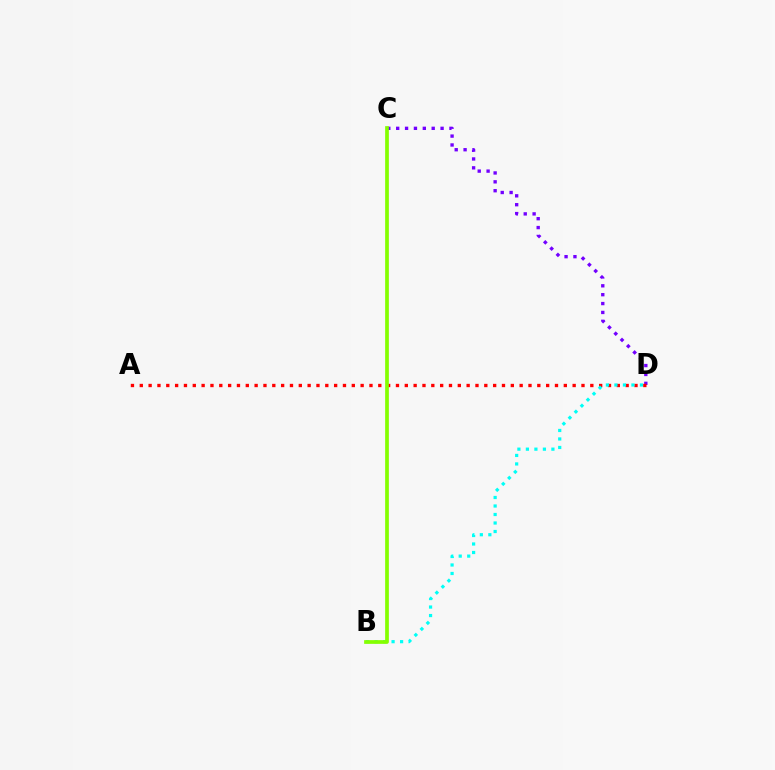{('C', 'D'): [{'color': '#7200ff', 'line_style': 'dotted', 'thickness': 2.41}], ('A', 'D'): [{'color': '#ff0000', 'line_style': 'dotted', 'thickness': 2.4}], ('B', 'D'): [{'color': '#00fff6', 'line_style': 'dotted', 'thickness': 2.31}], ('B', 'C'): [{'color': '#84ff00', 'line_style': 'solid', 'thickness': 2.67}]}